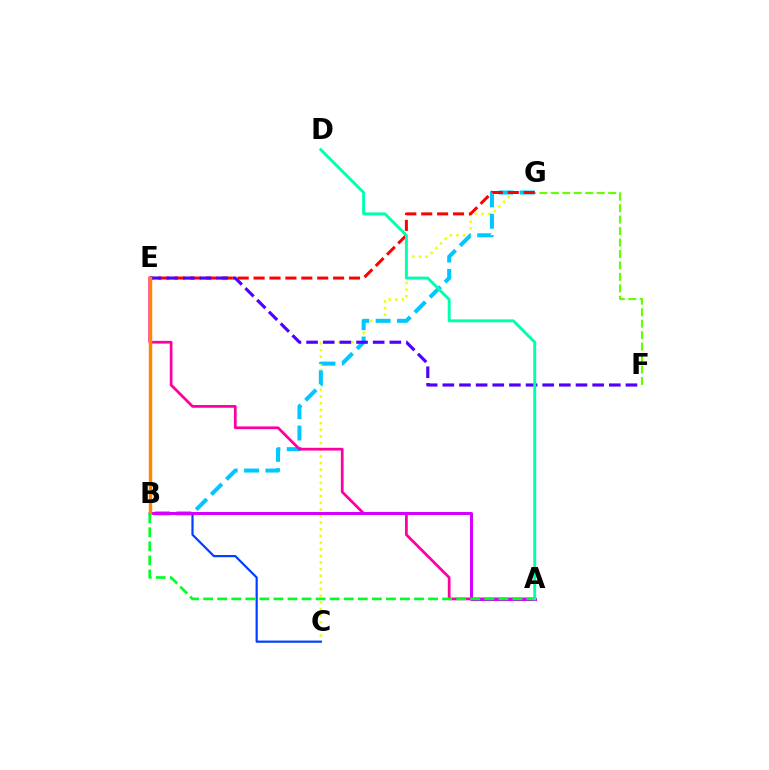{('C', 'G'): [{'color': '#eeff00', 'line_style': 'dotted', 'thickness': 1.8}], ('B', 'G'): [{'color': '#00c7ff', 'line_style': 'dashed', 'thickness': 2.9}], ('A', 'E'): [{'color': '#ff00a0', 'line_style': 'solid', 'thickness': 1.98}], ('E', 'G'): [{'color': '#ff0000', 'line_style': 'dashed', 'thickness': 2.16}], ('B', 'C'): [{'color': '#003fff', 'line_style': 'solid', 'thickness': 1.58}], ('E', 'F'): [{'color': '#4f00ff', 'line_style': 'dashed', 'thickness': 2.26}], ('A', 'B'): [{'color': '#d600ff', 'line_style': 'solid', 'thickness': 2.18}, {'color': '#00ff27', 'line_style': 'dashed', 'thickness': 1.91}], ('B', 'E'): [{'color': '#ff8800', 'line_style': 'solid', 'thickness': 2.47}], ('A', 'D'): [{'color': '#00ffaf', 'line_style': 'solid', 'thickness': 2.1}], ('F', 'G'): [{'color': '#66ff00', 'line_style': 'dashed', 'thickness': 1.56}]}